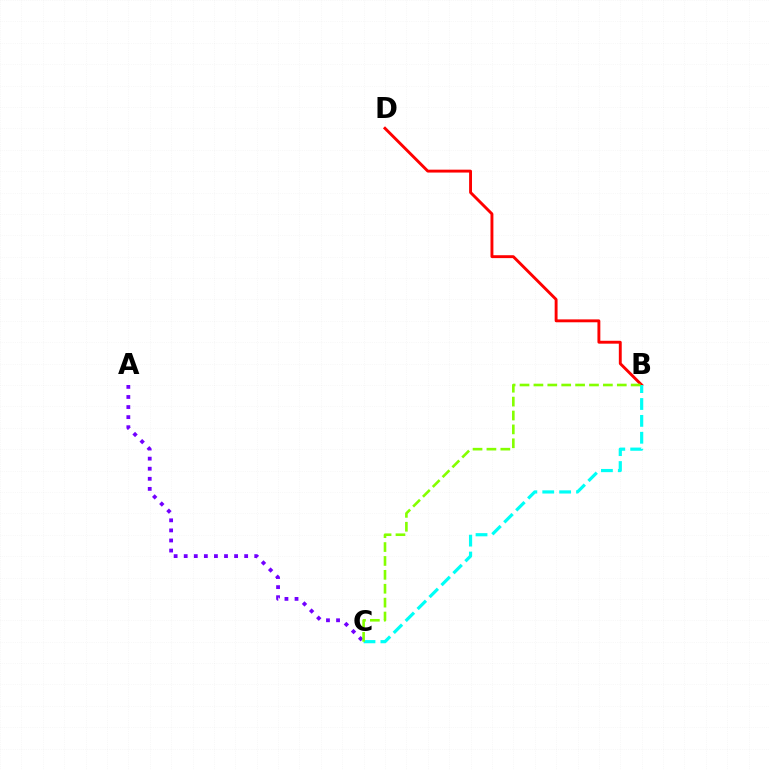{('A', 'C'): [{'color': '#7200ff', 'line_style': 'dotted', 'thickness': 2.74}], ('B', 'D'): [{'color': '#ff0000', 'line_style': 'solid', 'thickness': 2.09}], ('B', 'C'): [{'color': '#00fff6', 'line_style': 'dashed', 'thickness': 2.29}, {'color': '#84ff00', 'line_style': 'dashed', 'thickness': 1.89}]}